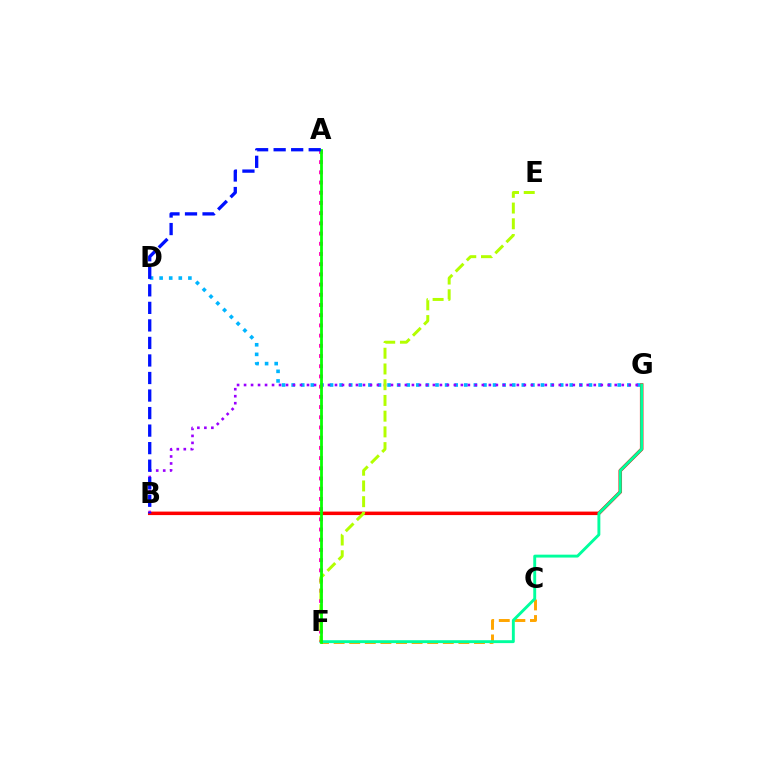{('C', 'F'): [{'color': '#ffa500', 'line_style': 'dashed', 'thickness': 2.12}], ('B', 'G'): [{'color': '#ff0000', 'line_style': 'solid', 'thickness': 2.52}, {'color': '#9b00ff', 'line_style': 'dotted', 'thickness': 1.9}], ('D', 'G'): [{'color': '#00b5ff', 'line_style': 'dotted', 'thickness': 2.61}], ('F', 'G'): [{'color': '#00ff9d', 'line_style': 'solid', 'thickness': 2.09}], ('A', 'F'): [{'color': '#ff00bd', 'line_style': 'dotted', 'thickness': 2.77}, {'color': '#08ff00', 'line_style': 'solid', 'thickness': 2.0}], ('E', 'F'): [{'color': '#b3ff00', 'line_style': 'dashed', 'thickness': 2.14}], ('A', 'B'): [{'color': '#0010ff', 'line_style': 'dashed', 'thickness': 2.38}]}